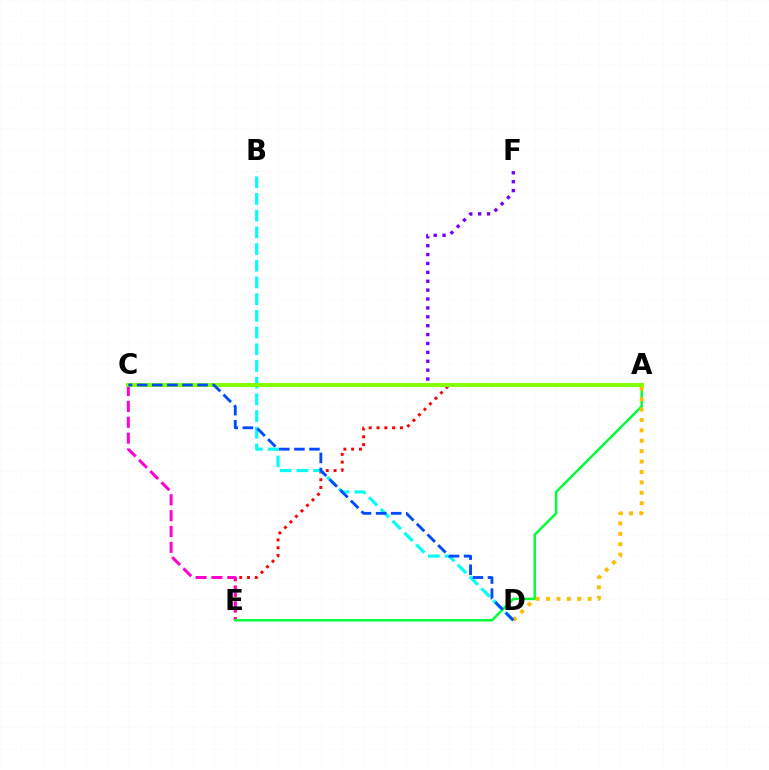{('A', 'E'): [{'color': '#ff0000', 'line_style': 'dotted', 'thickness': 2.12}, {'color': '#00ff39', 'line_style': 'solid', 'thickness': 1.77}], ('C', 'E'): [{'color': '#ff00cf', 'line_style': 'dashed', 'thickness': 2.16}], ('B', 'D'): [{'color': '#00fff6', 'line_style': 'dashed', 'thickness': 2.27}], ('C', 'F'): [{'color': '#7200ff', 'line_style': 'dotted', 'thickness': 2.42}], ('A', 'C'): [{'color': '#84ff00', 'line_style': 'solid', 'thickness': 2.84}], ('A', 'D'): [{'color': '#ffbd00', 'line_style': 'dotted', 'thickness': 2.83}], ('C', 'D'): [{'color': '#004bff', 'line_style': 'dashed', 'thickness': 2.05}]}